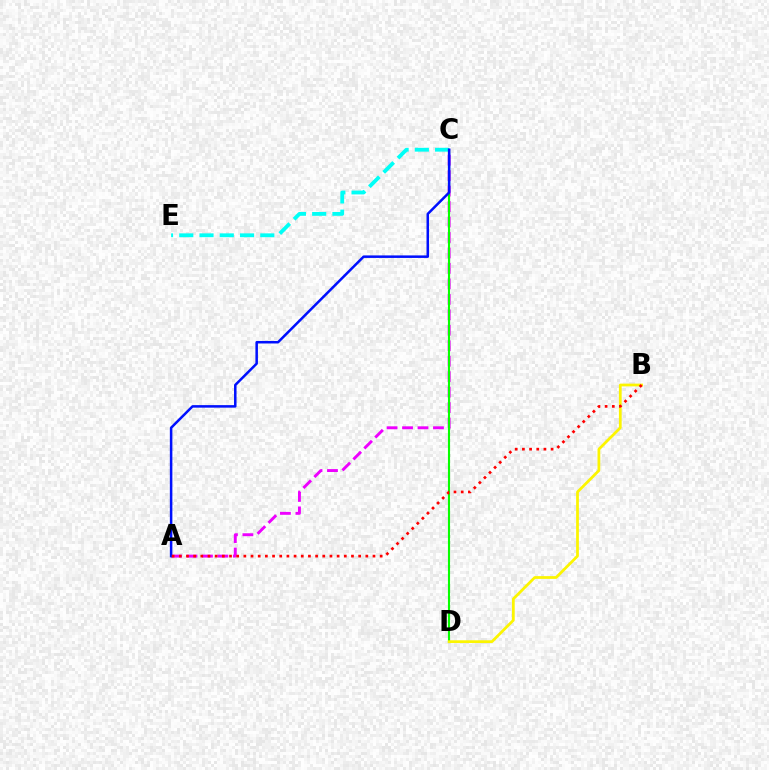{('C', 'E'): [{'color': '#00fff6', 'line_style': 'dashed', 'thickness': 2.75}], ('A', 'C'): [{'color': '#ee00ff', 'line_style': 'dashed', 'thickness': 2.1}, {'color': '#0010ff', 'line_style': 'solid', 'thickness': 1.81}], ('C', 'D'): [{'color': '#08ff00', 'line_style': 'solid', 'thickness': 1.52}], ('B', 'D'): [{'color': '#fcf500', 'line_style': 'solid', 'thickness': 1.98}], ('A', 'B'): [{'color': '#ff0000', 'line_style': 'dotted', 'thickness': 1.95}]}